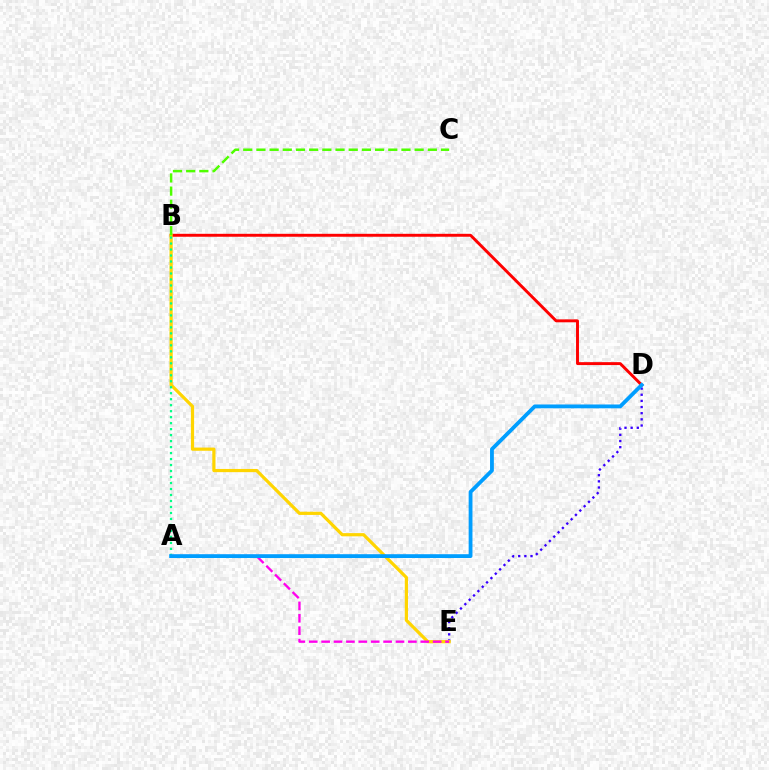{('D', 'E'): [{'color': '#3700ff', 'line_style': 'dotted', 'thickness': 1.67}], ('B', 'D'): [{'color': '#ff0000', 'line_style': 'solid', 'thickness': 2.11}], ('B', 'E'): [{'color': '#ffd500', 'line_style': 'solid', 'thickness': 2.3}], ('A', 'E'): [{'color': '#ff00ed', 'line_style': 'dashed', 'thickness': 1.68}], ('B', 'C'): [{'color': '#4fff00', 'line_style': 'dashed', 'thickness': 1.79}], ('A', 'B'): [{'color': '#00ff86', 'line_style': 'dotted', 'thickness': 1.63}], ('A', 'D'): [{'color': '#009eff', 'line_style': 'solid', 'thickness': 2.75}]}